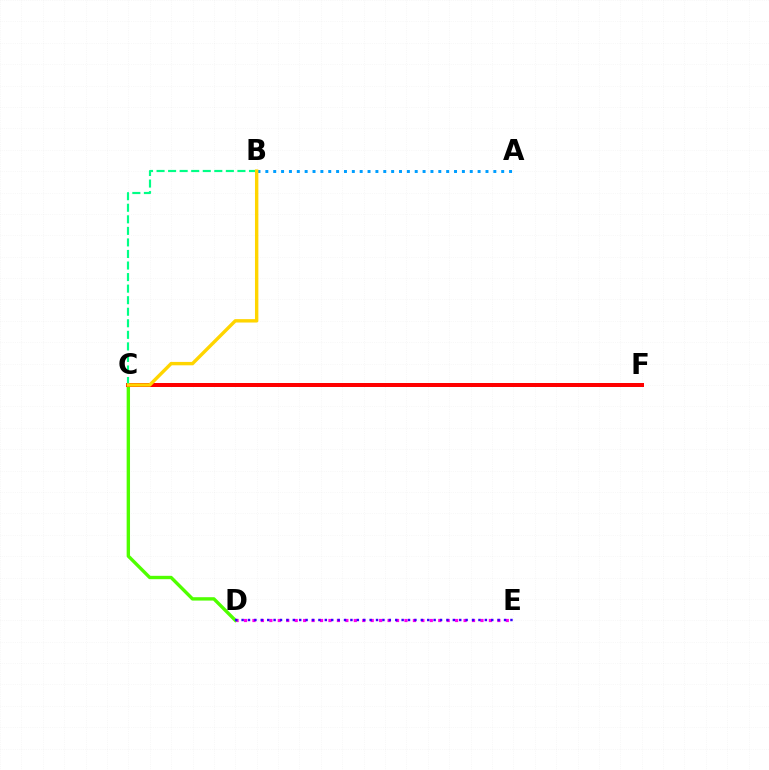{('D', 'E'): [{'color': '#ff00ed', 'line_style': 'dotted', 'thickness': 2.29}, {'color': '#3700ff', 'line_style': 'dotted', 'thickness': 1.74}], ('C', 'D'): [{'color': '#4fff00', 'line_style': 'solid', 'thickness': 2.43}], ('A', 'B'): [{'color': '#009eff', 'line_style': 'dotted', 'thickness': 2.14}], ('C', 'F'): [{'color': '#ff0000', 'line_style': 'solid', 'thickness': 2.88}], ('B', 'C'): [{'color': '#00ff86', 'line_style': 'dashed', 'thickness': 1.57}, {'color': '#ffd500', 'line_style': 'solid', 'thickness': 2.44}]}